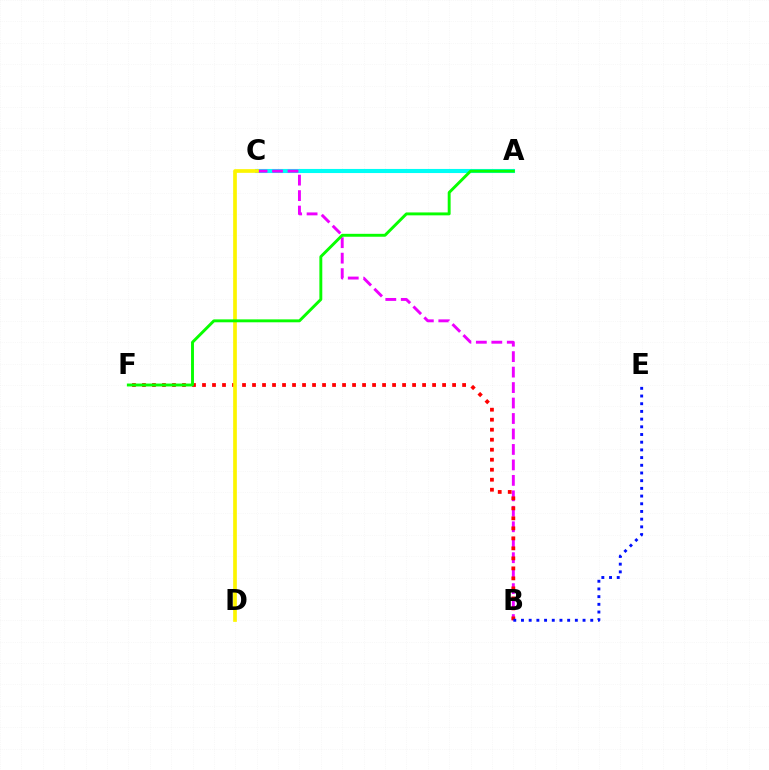{('A', 'C'): [{'color': '#00fff6', 'line_style': 'solid', 'thickness': 2.95}], ('B', 'C'): [{'color': '#ee00ff', 'line_style': 'dashed', 'thickness': 2.1}], ('B', 'F'): [{'color': '#ff0000', 'line_style': 'dotted', 'thickness': 2.72}], ('B', 'E'): [{'color': '#0010ff', 'line_style': 'dotted', 'thickness': 2.09}], ('C', 'D'): [{'color': '#fcf500', 'line_style': 'solid', 'thickness': 2.65}], ('A', 'F'): [{'color': '#08ff00', 'line_style': 'solid', 'thickness': 2.1}]}